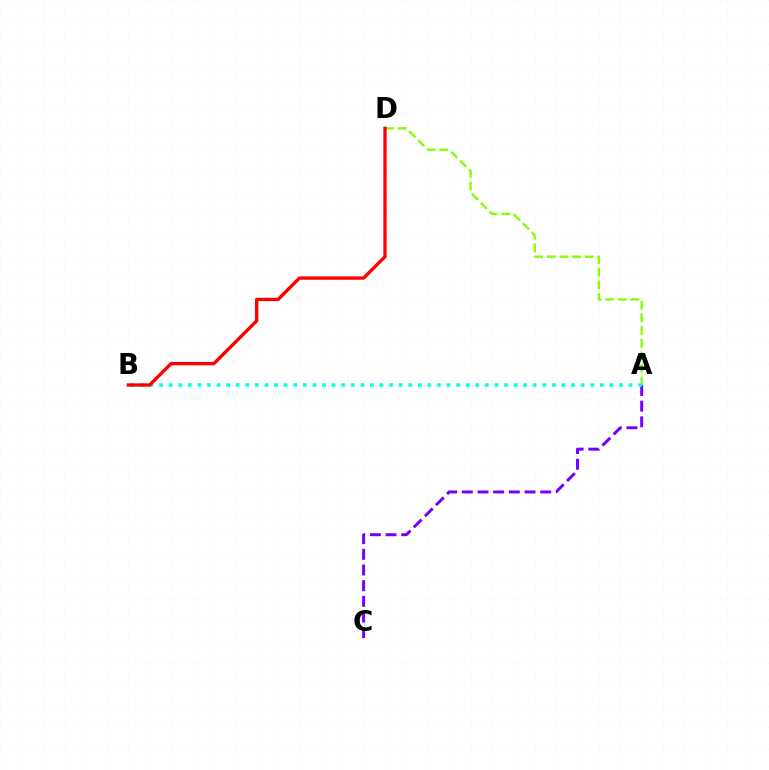{('A', 'D'): [{'color': '#84ff00', 'line_style': 'dashed', 'thickness': 1.72}], ('A', 'C'): [{'color': '#7200ff', 'line_style': 'dashed', 'thickness': 2.13}], ('A', 'B'): [{'color': '#00fff6', 'line_style': 'dotted', 'thickness': 2.6}], ('B', 'D'): [{'color': '#ff0000', 'line_style': 'solid', 'thickness': 2.42}]}